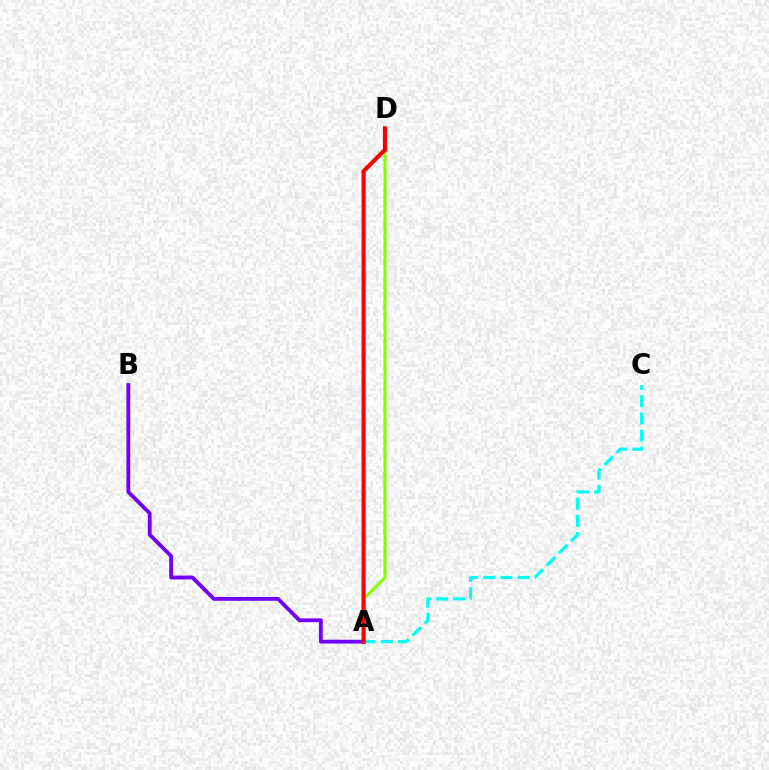{('A', 'C'): [{'color': '#00fff6', 'line_style': 'dashed', 'thickness': 2.33}], ('A', 'D'): [{'color': '#84ff00', 'line_style': 'solid', 'thickness': 2.24}, {'color': '#ff0000', 'line_style': 'solid', 'thickness': 2.96}], ('A', 'B'): [{'color': '#7200ff', 'line_style': 'solid', 'thickness': 2.76}]}